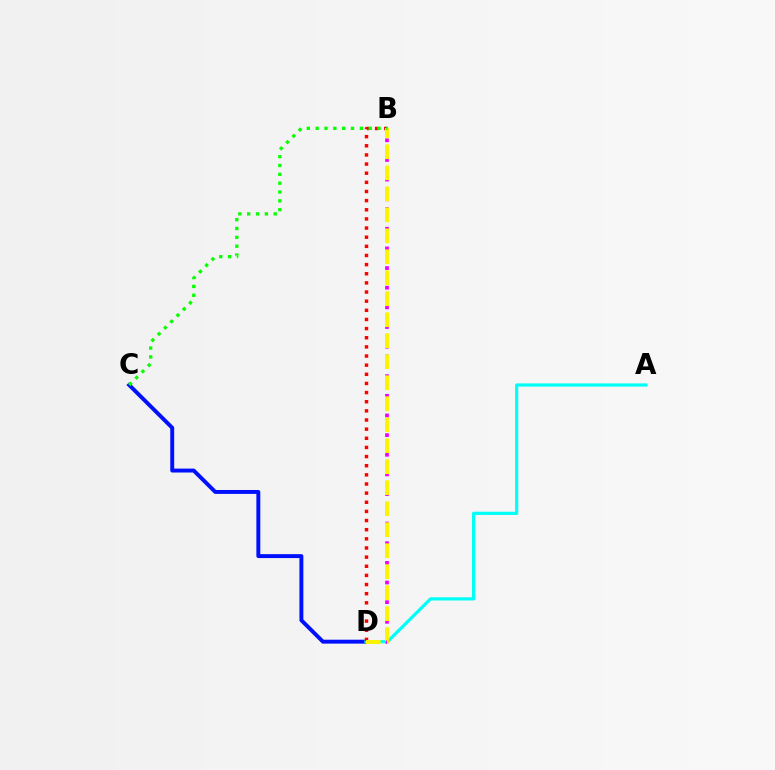{('C', 'D'): [{'color': '#0010ff', 'line_style': 'solid', 'thickness': 2.82}], ('A', 'D'): [{'color': '#00fff6', 'line_style': 'solid', 'thickness': 2.31}], ('B', 'D'): [{'color': '#ee00ff', 'line_style': 'dotted', 'thickness': 2.67}, {'color': '#ff0000', 'line_style': 'dotted', 'thickness': 2.48}, {'color': '#fcf500', 'line_style': 'dashed', 'thickness': 2.85}], ('B', 'C'): [{'color': '#08ff00', 'line_style': 'dotted', 'thickness': 2.4}]}